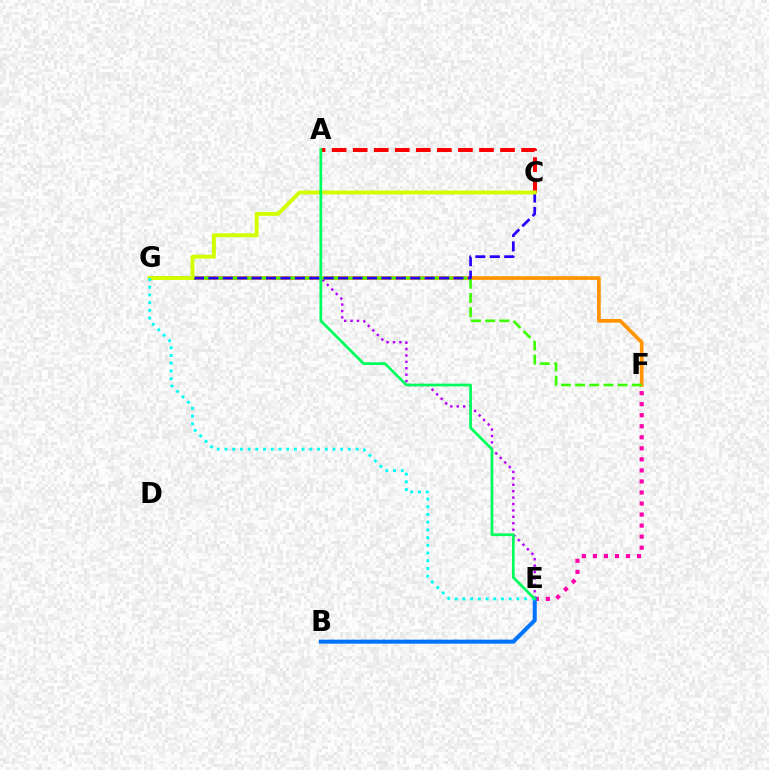{('F', 'G'): [{'color': '#ff9400', 'line_style': 'solid', 'thickness': 2.66}, {'color': '#3dff00', 'line_style': 'dashed', 'thickness': 1.92}], ('E', 'G'): [{'color': '#b900ff', 'line_style': 'dotted', 'thickness': 1.74}, {'color': '#00fff6', 'line_style': 'dotted', 'thickness': 2.1}], ('E', 'F'): [{'color': '#ff00ac', 'line_style': 'dotted', 'thickness': 3.0}], ('A', 'C'): [{'color': '#ff0000', 'line_style': 'dashed', 'thickness': 2.86}], ('C', 'G'): [{'color': '#2500ff', 'line_style': 'dashed', 'thickness': 1.96}, {'color': '#d1ff00', 'line_style': 'solid', 'thickness': 2.83}], ('B', 'E'): [{'color': '#0074ff', 'line_style': 'solid', 'thickness': 2.91}], ('A', 'E'): [{'color': '#00ff5c', 'line_style': 'solid', 'thickness': 1.96}]}